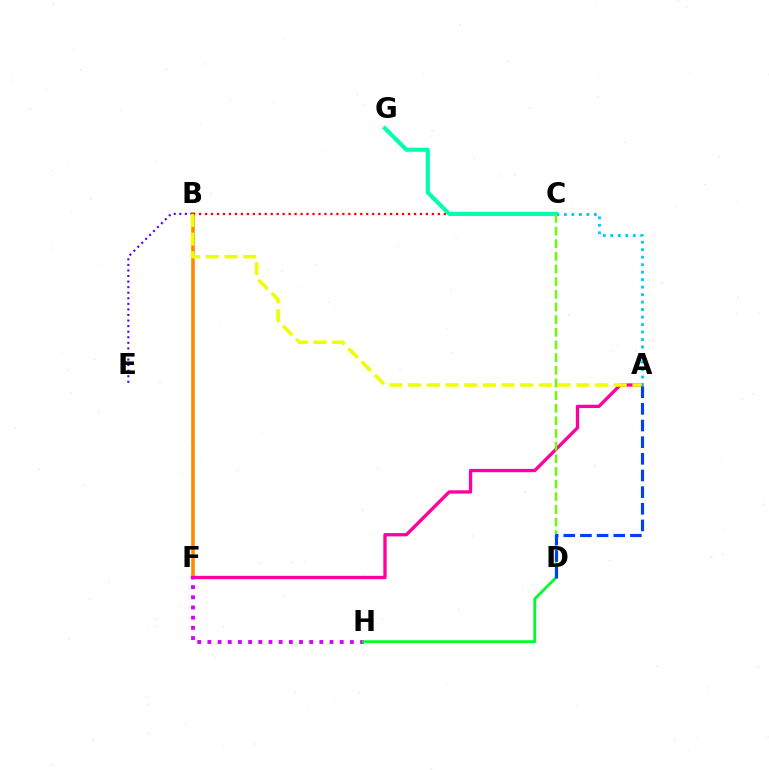{('B', 'F'): [{'color': '#ff8800', 'line_style': 'solid', 'thickness': 2.57}], ('B', 'C'): [{'color': '#ff0000', 'line_style': 'dotted', 'thickness': 1.62}], ('C', 'G'): [{'color': '#00ffaf', 'line_style': 'solid', 'thickness': 2.97}], ('A', 'F'): [{'color': '#ff00a0', 'line_style': 'solid', 'thickness': 2.39}], ('B', 'E'): [{'color': '#4f00ff', 'line_style': 'dotted', 'thickness': 1.51}], ('A', 'C'): [{'color': '#00c7ff', 'line_style': 'dotted', 'thickness': 2.03}], ('A', 'B'): [{'color': '#eeff00', 'line_style': 'dashed', 'thickness': 2.54}], ('C', 'D'): [{'color': '#66ff00', 'line_style': 'dashed', 'thickness': 1.72}], ('F', 'H'): [{'color': '#d600ff', 'line_style': 'dotted', 'thickness': 2.77}], ('D', 'H'): [{'color': '#00ff27', 'line_style': 'solid', 'thickness': 2.02}], ('A', 'D'): [{'color': '#003fff', 'line_style': 'dashed', 'thickness': 2.26}]}